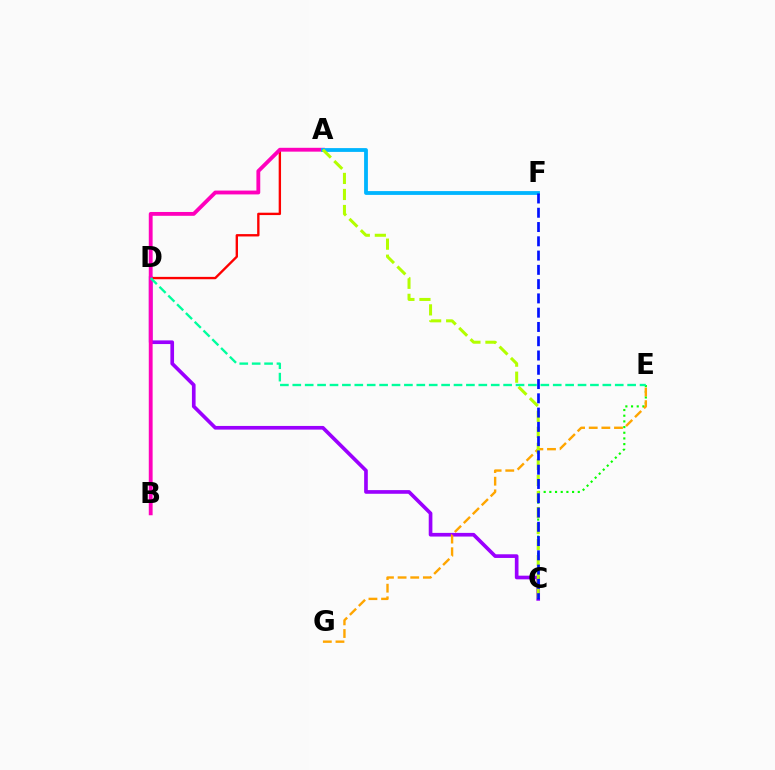{('A', 'B'): [{'color': '#ff0000', 'line_style': 'solid', 'thickness': 1.7}, {'color': '#ff00bd', 'line_style': 'solid', 'thickness': 2.77}], ('C', 'D'): [{'color': '#9b00ff', 'line_style': 'solid', 'thickness': 2.64}], ('C', 'E'): [{'color': '#08ff00', 'line_style': 'dotted', 'thickness': 1.54}], ('E', 'G'): [{'color': '#ffa500', 'line_style': 'dashed', 'thickness': 1.72}], ('A', 'F'): [{'color': '#00b5ff', 'line_style': 'solid', 'thickness': 2.74}], ('A', 'C'): [{'color': '#b3ff00', 'line_style': 'dashed', 'thickness': 2.18}], ('D', 'E'): [{'color': '#00ff9d', 'line_style': 'dashed', 'thickness': 1.68}], ('C', 'F'): [{'color': '#0010ff', 'line_style': 'dashed', 'thickness': 1.94}]}